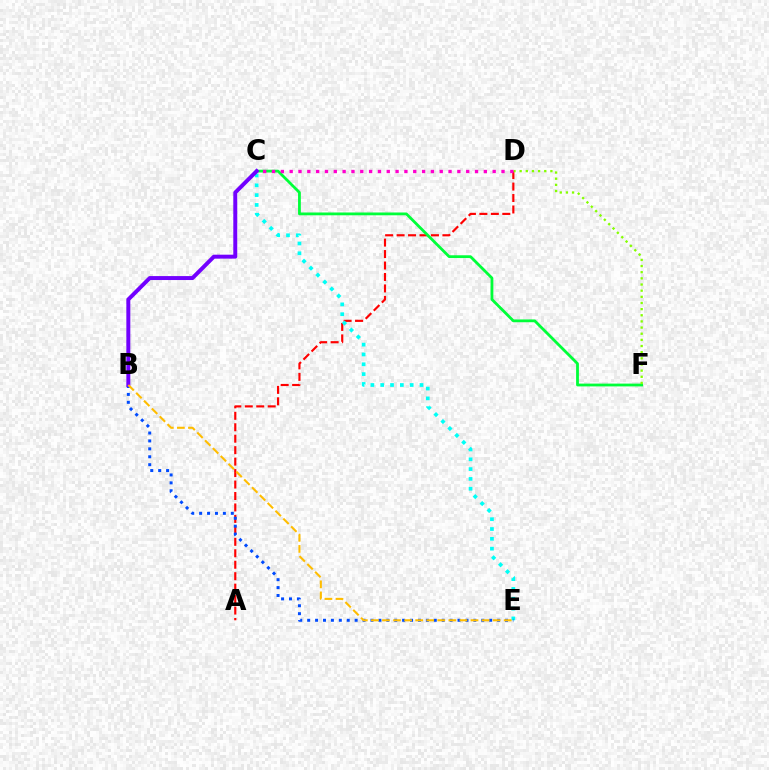{('A', 'D'): [{'color': '#ff0000', 'line_style': 'dashed', 'thickness': 1.56}], ('C', 'F'): [{'color': '#00ff39', 'line_style': 'solid', 'thickness': 2.01}], ('C', 'E'): [{'color': '#00fff6', 'line_style': 'dotted', 'thickness': 2.67}], ('D', 'F'): [{'color': '#84ff00', 'line_style': 'dotted', 'thickness': 1.67}], ('B', 'E'): [{'color': '#004bff', 'line_style': 'dotted', 'thickness': 2.15}, {'color': '#ffbd00', 'line_style': 'dashed', 'thickness': 1.5}], ('B', 'C'): [{'color': '#7200ff', 'line_style': 'solid', 'thickness': 2.85}], ('C', 'D'): [{'color': '#ff00cf', 'line_style': 'dotted', 'thickness': 2.4}]}